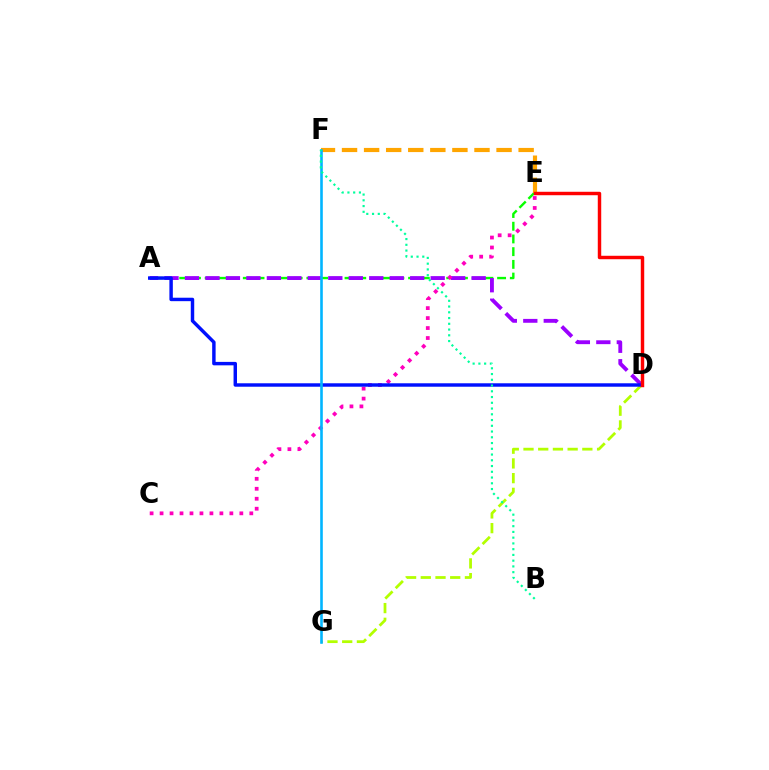{('A', 'E'): [{'color': '#08ff00', 'line_style': 'dashed', 'thickness': 1.73}], ('E', 'F'): [{'color': '#ffa500', 'line_style': 'dashed', 'thickness': 3.0}], ('A', 'D'): [{'color': '#9b00ff', 'line_style': 'dashed', 'thickness': 2.78}, {'color': '#0010ff', 'line_style': 'solid', 'thickness': 2.48}], ('C', 'E'): [{'color': '#ff00bd', 'line_style': 'dotted', 'thickness': 2.71}], ('D', 'G'): [{'color': '#b3ff00', 'line_style': 'dashed', 'thickness': 2.0}], ('F', 'G'): [{'color': '#00b5ff', 'line_style': 'solid', 'thickness': 1.87}], ('D', 'E'): [{'color': '#ff0000', 'line_style': 'solid', 'thickness': 2.48}], ('B', 'F'): [{'color': '#00ff9d', 'line_style': 'dotted', 'thickness': 1.56}]}